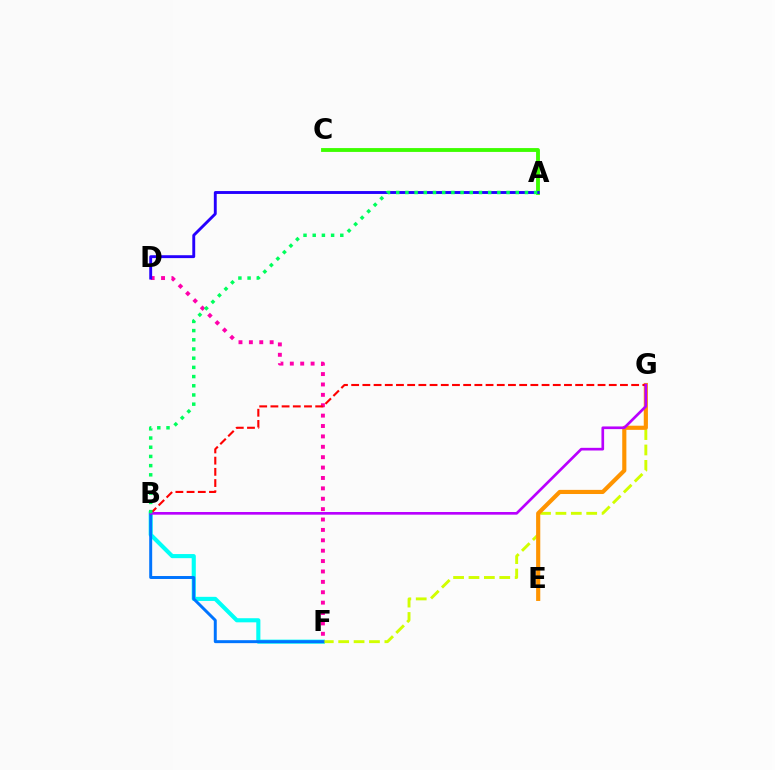{('B', 'F'): [{'color': '#00fff6', 'line_style': 'solid', 'thickness': 2.96}, {'color': '#0074ff', 'line_style': 'solid', 'thickness': 2.13}], ('D', 'F'): [{'color': '#ff00ac', 'line_style': 'dotted', 'thickness': 2.82}], ('A', 'C'): [{'color': '#3dff00', 'line_style': 'solid', 'thickness': 2.77}], ('F', 'G'): [{'color': '#d1ff00', 'line_style': 'dashed', 'thickness': 2.09}], ('E', 'G'): [{'color': '#ff9400', 'line_style': 'solid', 'thickness': 2.98}], ('B', 'G'): [{'color': '#ff0000', 'line_style': 'dashed', 'thickness': 1.52}, {'color': '#b900ff', 'line_style': 'solid', 'thickness': 1.92}], ('A', 'D'): [{'color': '#2500ff', 'line_style': 'solid', 'thickness': 2.08}], ('A', 'B'): [{'color': '#00ff5c', 'line_style': 'dotted', 'thickness': 2.5}]}